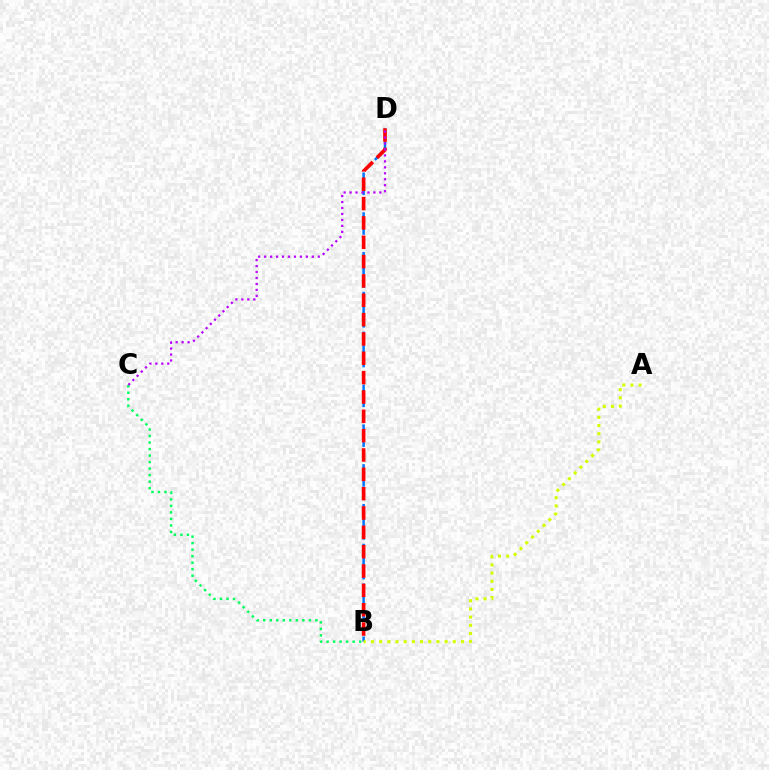{('B', 'D'): [{'color': '#0074ff', 'line_style': 'dashed', 'thickness': 1.8}, {'color': '#ff0000', 'line_style': 'dashed', 'thickness': 2.63}], ('B', 'C'): [{'color': '#00ff5c', 'line_style': 'dotted', 'thickness': 1.77}], ('A', 'B'): [{'color': '#d1ff00', 'line_style': 'dotted', 'thickness': 2.22}], ('C', 'D'): [{'color': '#b900ff', 'line_style': 'dotted', 'thickness': 1.62}]}